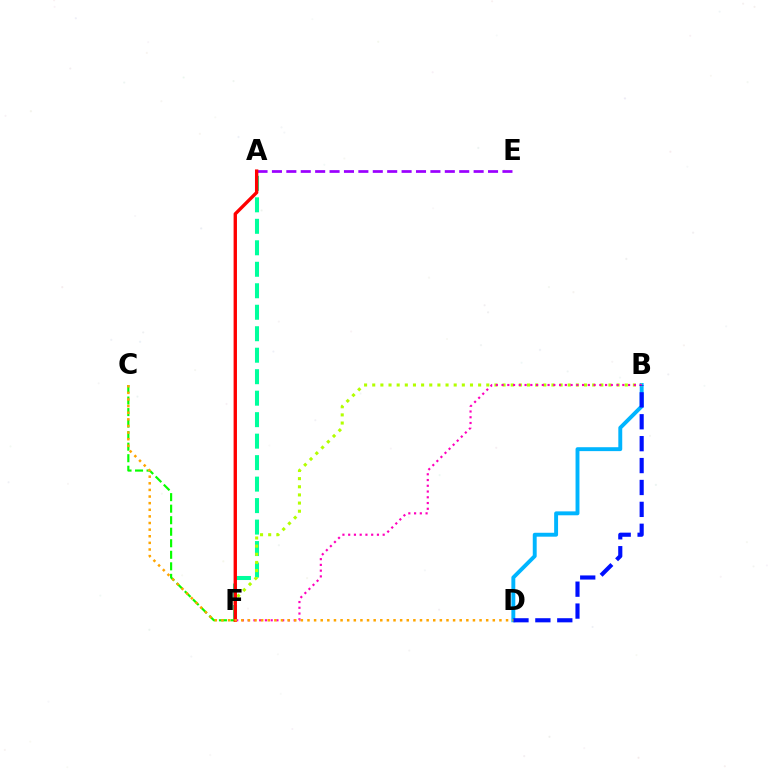{('A', 'E'): [{'color': '#9b00ff', 'line_style': 'dashed', 'thickness': 1.96}], ('B', 'D'): [{'color': '#00b5ff', 'line_style': 'solid', 'thickness': 2.81}, {'color': '#0010ff', 'line_style': 'dashed', 'thickness': 2.98}], ('C', 'F'): [{'color': '#08ff00', 'line_style': 'dashed', 'thickness': 1.57}], ('A', 'F'): [{'color': '#00ff9d', 'line_style': 'dashed', 'thickness': 2.92}, {'color': '#ff0000', 'line_style': 'solid', 'thickness': 2.42}], ('B', 'F'): [{'color': '#b3ff00', 'line_style': 'dotted', 'thickness': 2.21}, {'color': '#ff00bd', 'line_style': 'dotted', 'thickness': 1.56}], ('C', 'D'): [{'color': '#ffa500', 'line_style': 'dotted', 'thickness': 1.8}]}